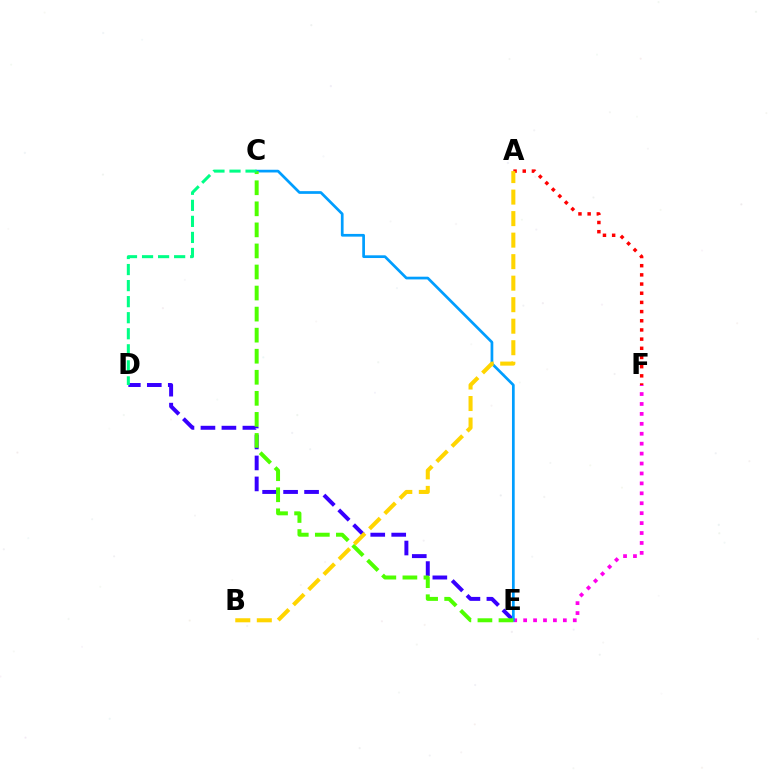{('D', 'E'): [{'color': '#3700ff', 'line_style': 'dashed', 'thickness': 2.85}], ('E', 'F'): [{'color': '#ff00ed', 'line_style': 'dotted', 'thickness': 2.7}], ('C', 'E'): [{'color': '#009eff', 'line_style': 'solid', 'thickness': 1.95}, {'color': '#4fff00', 'line_style': 'dashed', 'thickness': 2.86}], ('C', 'D'): [{'color': '#00ff86', 'line_style': 'dashed', 'thickness': 2.18}], ('A', 'F'): [{'color': '#ff0000', 'line_style': 'dotted', 'thickness': 2.49}], ('A', 'B'): [{'color': '#ffd500', 'line_style': 'dashed', 'thickness': 2.92}]}